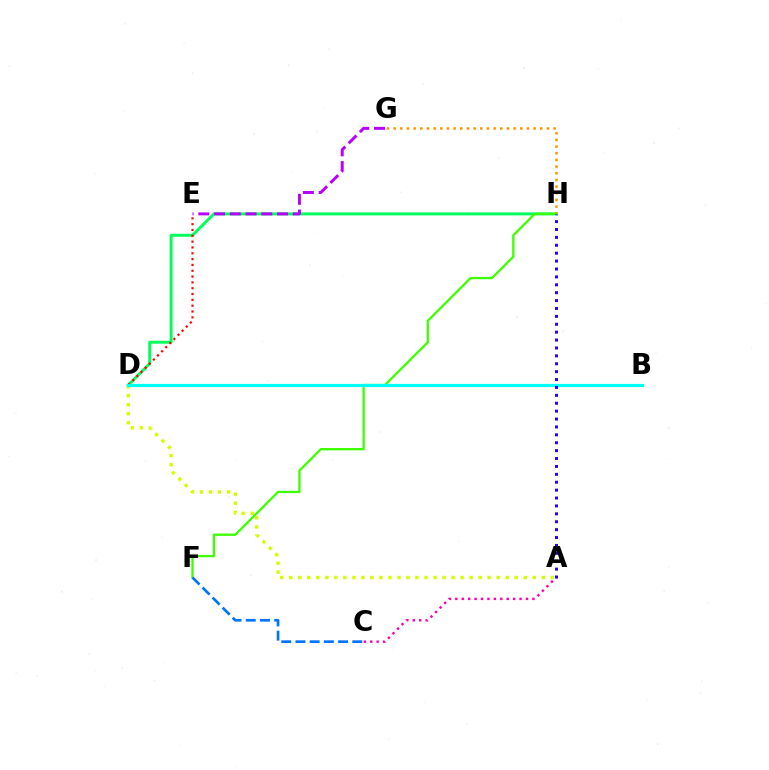{('D', 'H'): [{'color': '#00ff5c', 'line_style': 'solid', 'thickness': 2.13}], ('G', 'H'): [{'color': '#ff9400', 'line_style': 'dotted', 'thickness': 1.81}], ('A', 'D'): [{'color': '#d1ff00', 'line_style': 'dotted', 'thickness': 2.45}], ('F', 'H'): [{'color': '#3dff00', 'line_style': 'solid', 'thickness': 1.65}], ('E', 'G'): [{'color': '#b900ff', 'line_style': 'dashed', 'thickness': 2.14}], ('A', 'C'): [{'color': '#ff00ac', 'line_style': 'dotted', 'thickness': 1.75}], ('D', 'E'): [{'color': '#ff0000', 'line_style': 'dotted', 'thickness': 1.58}], ('B', 'D'): [{'color': '#00fff6', 'line_style': 'solid', 'thickness': 2.29}], ('C', 'F'): [{'color': '#0074ff', 'line_style': 'dashed', 'thickness': 1.93}], ('A', 'H'): [{'color': '#2500ff', 'line_style': 'dotted', 'thickness': 2.15}]}